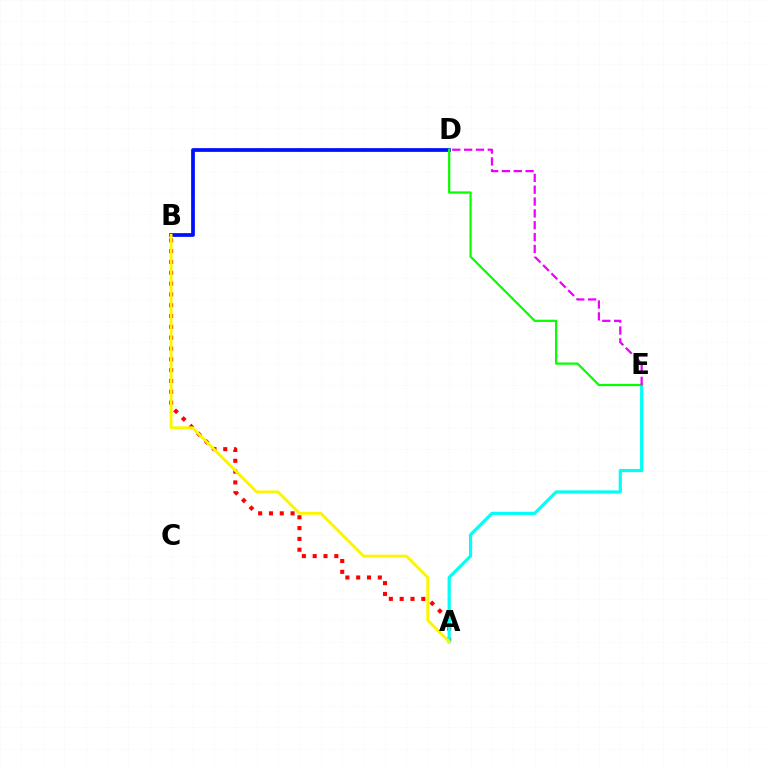{('A', 'B'): [{'color': '#ff0000', 'line_style': 'dotted', 'thickness': 2.94}, {'color': '#fcf500', 'line_style': 'solid', 'thickness': 2.08}], ('B', 'D'): [{'color': '#0010ff', 'line_style': 'solid', 'thickness': 2.69}], ('A', 'E'): [{'color': '#00fff6', 'line_style': 'solid', 'thickness': 2.3}], ('D', 'E'): [{'color': '#08ff00', 'line_style': 'solid', 'thickness': 1.61}, {'color': '#ee00ff', 'line_style': 'dashed', 'thickness': 1.61}]}